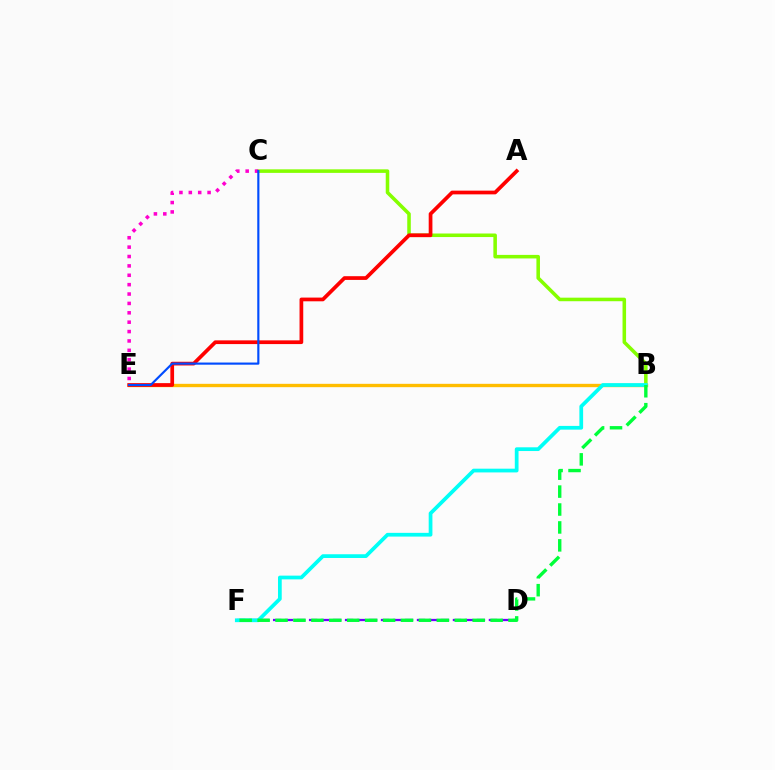{('B', 'C'): [{'color': '#84ff00', 'line_style': 'solid', 'thickness': 2.55}], ('D', 'F'): [{'color': '#7200ff', 'line_style': 'dashed', 'thickness': 1.63}], ('B', 'E'): [{'color': '#ffbd00', 'line_style': 'solid', 'thickness': 2.41}], ('A', 'E'): [{'color': '#ff0000', 'line_style': 'solid', 'thickness': 2.68}], ('C', 'E'): [{'color': '#ff00cf', 'line_style': 'dotted', 'thickness': 2.55}, {'color': '#004bff', 'line_style': 'solid', 'thickness': 1.55}], ('B', 'F'): [{'color': '#00fff6', 'line_style': 'solid', 'thickness': 2.69}, {'color': '#00ff39', 'line_style': 'dashed', 'thickness': 2.43}]}